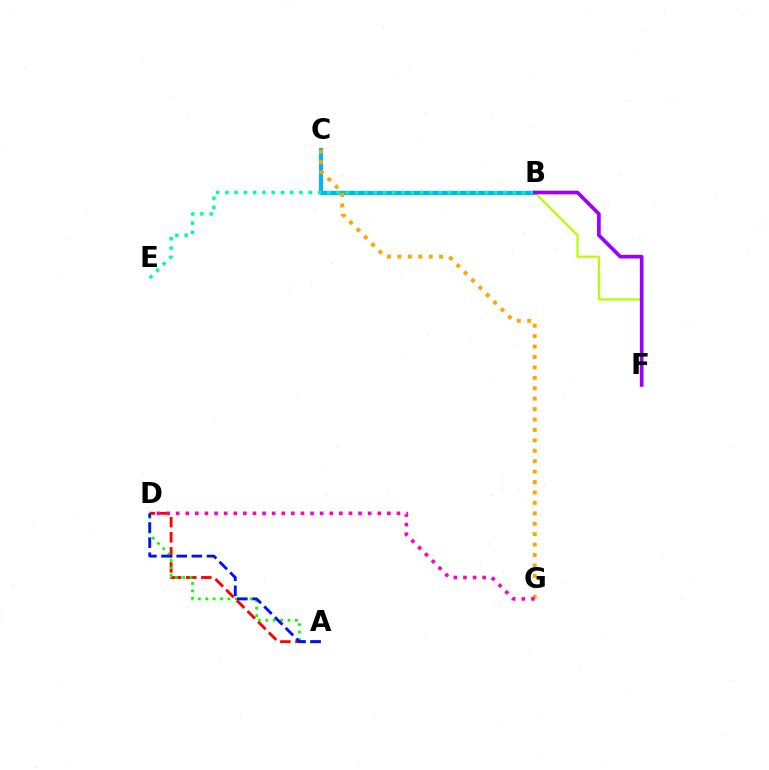{('B', 'C'): [{'color': '#00b5ff', 'line_style': 'solid', 'thickness': 2.99}], ('B', 'E'): [{'color': '#00ff9d', 'line_style': 'dotted', 'thickness': 2.52}], ('C', 'G'): [{'color': '#ffa500', 'line_style': 'dotted', 'thickness': 2.83}], ('B', 'F'): [{'color': '#b3ff00', 'line_style': 'solid', 'thickness': 1.57}, {'color': '#9b00ff', 'line_style': 'solid', 'thickness': 2.64}], ('A', 'D'): [{'color': '#ff0000', 'line_style': 'dashed', 'thickness': 2.05}, {'color': '#08ff00', 'line_style': 'dotted', 'thickness': 2.01}, {'color': '#0010ff', 'line_style': 'dashed', 'thickness': 2.06}], ('D', 'G'): [{'color': '#ff00bd', 'line_style': 'dotted', 'thickness': 2.61}]}